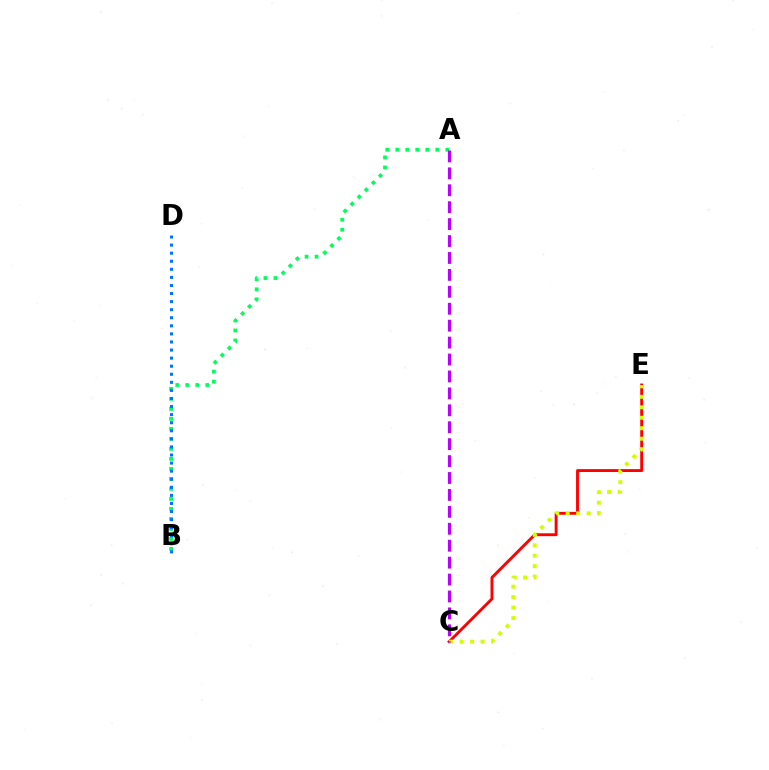{('A', 'B'): [{'color': '#00ff5c', 'line_style': 'dotted', 'thickness': 2.72}], ('C', 'E'): [{'color': '#ff0000', 'line_style': 'solid', 'thickness': 2.07}, {'color': '#d1ff00', 'line_style': 'dotted', 'thickness': 2.84}], ('A', 'C'): [{'color': '#b900ff', 'line_style': 'dashed', 'thickness': 2.3}], ('B', 'D'): [{'color': '#0074ff', 'line_style': 'dotted', 'thickness': 2.19}]}